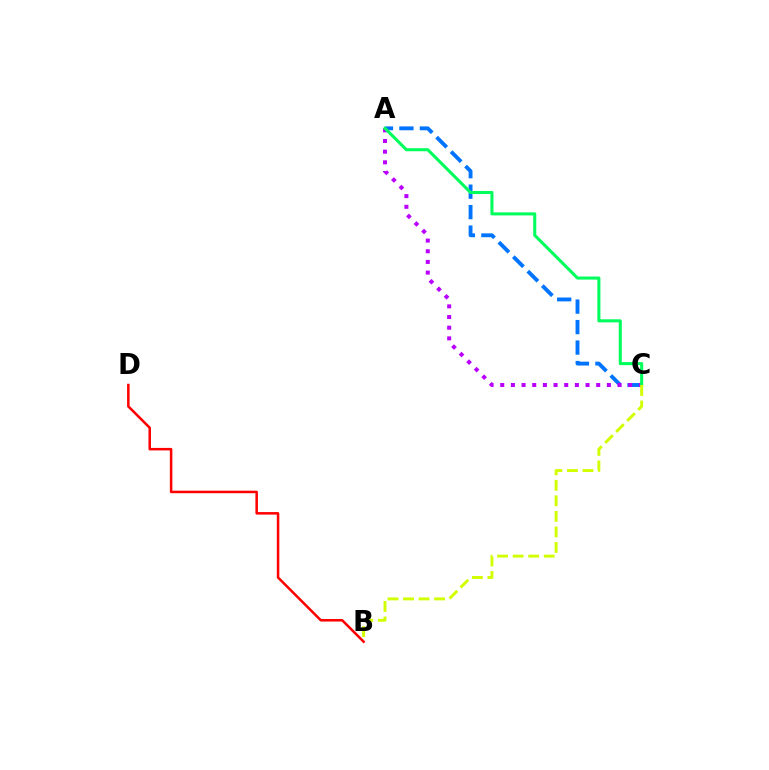{('A', 'C'): [{'color': '#0074ff', 'line_style': 'dashed', 'thickness': 2.78}, {'color': '#b900ff', 'line_style': 'dotted', 'thickness': 2.9}, {'color': '#00ff5c', 'line_style': 'solid', 'thickness': 2.21}], ('B', 'D'): [{'color': '#ff0000', 'line_style': 'solid', 'thickness': 1.81}], ('B', 'C'): [{'color': '#d1ff00', 'line_style': 'dashed', 'thickness': 2.11}]}